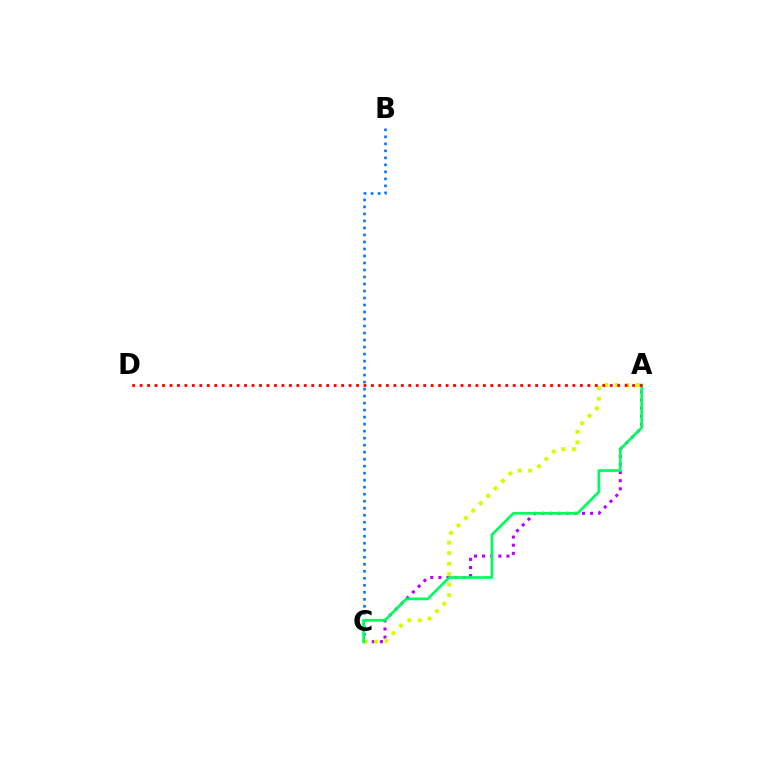{('A', 'C'): [{'color': '#b900ff', 'line_style': 'dotted', 'thickness': 2.21}, {'color': '#d1ff00', 'line_style': 'dotted', 'thickness': 2.85}, {'color': '#00ff5c', 'line_style': 'solid', 'thickness': 1.96}], ('B', 'C'): [{'color': '#0074ff', 'line_style': 'dotted', 'thickness': 1.9}], ('A', 'D'): [{'color': '#ff0000', 'line_style': 'dotted', 'thickness': 2.03}]}